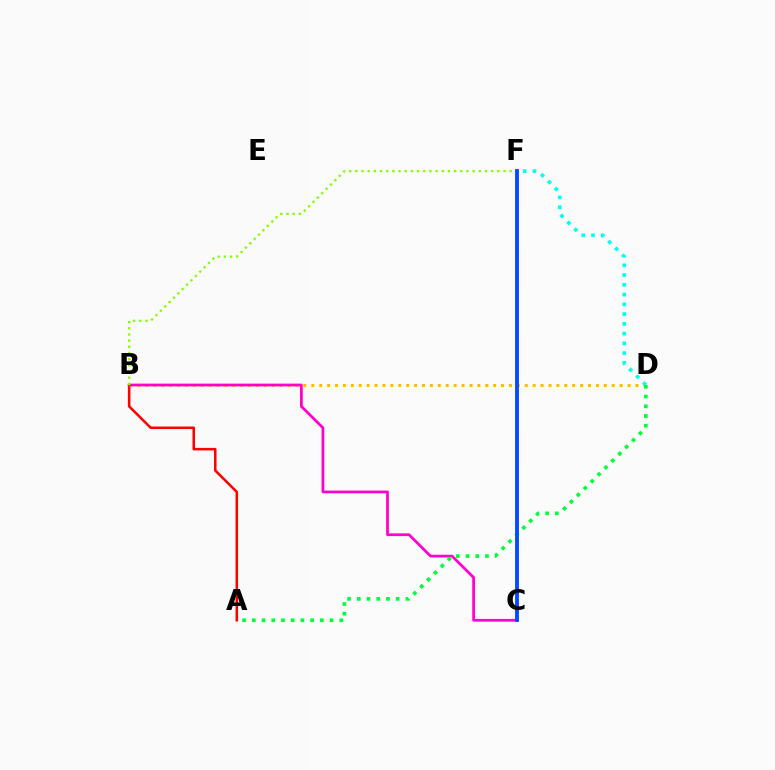{('A', 'B'): [{'color': '#ff0000', 'line_style': 'solid', 'thickness': 1.82}], ('C', 'F'): [{'color': '#7200ff', 'line_style': 'dotted', 'thickness': 1.61}, {'color': '#004bff', 'line_style': 'solid', 'thickness': 2.76}], ('B', 'D'): [{'color': '#ffbd00', 'line_style': 'dotted', 'thickness': 2.15}], ('B', 'C'): [{'color': '#ff00cf', 'line_style': 'solid', 'thickness': 1.98}], ('D', 'F'): [{'color': '#00fff6', 'line_style': 'dotted', 'thickness': 2.65}], ('A', 'D'): [{'color': '#00ff39', 'line_style': 'dotted', 'thickness': 2.64}], ('B', 'F'): [{'color': '#84ff00', 'line_style': 'dotted', 'thickness': 1.68}]}